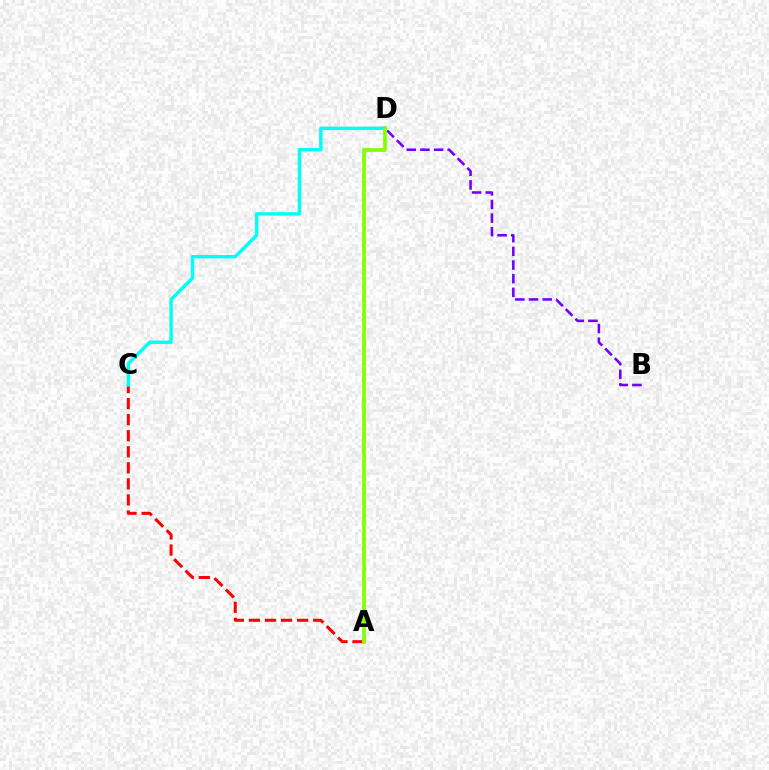{('A', 'C'): [{'color': '#ff0000', 'line_style': 'dashed', 'thickness': 2.18}], ('C', 'D'): [{'color': '#00fff6', 'line_style': 'solid', 'thickness': 2.45}], ('B', 'D'): [{'color': '#7200ff', 'line_style': 'dashed', 'thickness': 1.86}], ('A', 'D'): [{'color': '#84ff00', 'line_style': 'solid', 'thickness': 2.71}]}